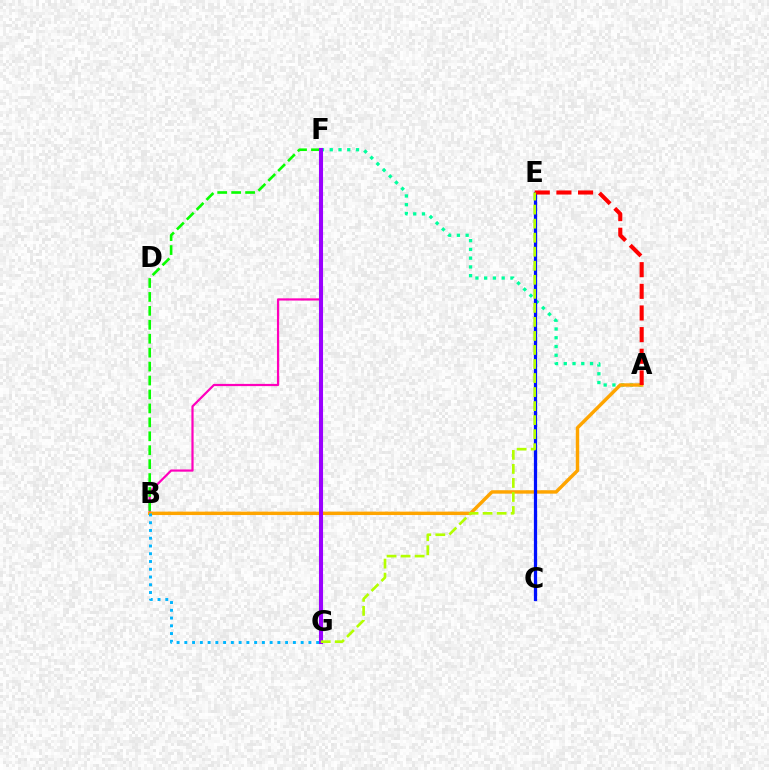{('B', 'F'): [{'color': '#ff00bd', 'line_style': 'solid', 'thickness': 1.59}, {'color': '#08ff00', 'line_style': 'dashed', 'thickness': 1.89}], ('A', 'F'): [{'color': '#00ff9d', 'line_style': 'dotted', 'thickness': 2.38}], ('A', 'B'): [{'color': '#ffa500', 'line_style': 'solid', 'thickness': 2.46}], ('C', 'E'): [{'color': '#0010ff', 'line_style': 'solid', 'thickness': 2.33}], ('F', 'G'): [{'color': '#9b00ff', 'line_style': 'solid', 'thickness': 2.94}], ('A', 'E'): [{'color': '#ff0000', 'line_style': 'dashed', 'thickness': 2.94}], ('E', 'G'): [{'color': '#b3ff00', 'line_style': 'dashed', 'thickness': 1.91}], ('B', 'G'): [{'color': '#00b5ff', 'line_style': 'dotted', 'thickness': 2.11}]}